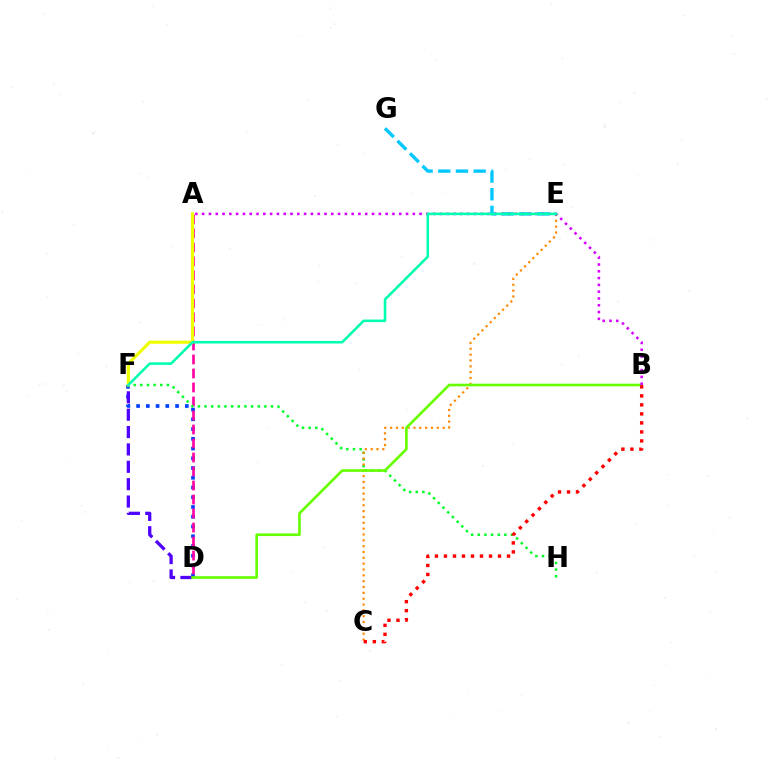{('D', 'F'): [{'color': '#003fff', 'line_style': 'dotted', 'thickness': 2.65}, {'color': '#4f00ff', 'line_style': 'dashed', 'thickness': 2.36}], ('A', 'D'): [{'color': '#ff00a0', 'line_style': 'dashed', 'thickness': 1.9}], ('F', 'H'): [{'color': '#00ff27', 'line_style': 'dotted', 'thickness': 1.81}], ('C', 'E'): [{'color': '#ff8800', 'line_style': 'dotted', 'thickness': 1.59}], ('B', 'D'): [{'color': '#66ff00', 'line_style': 'solid', 'thickness': 1.91}], ('A', 'F'): [{'color': '#eeff00', 'line_style': 'solid', 'thickness': 2.27}], ('E', 'G'): [{'color': '#00c7ff', 'line_style': 'dashed', 'thickness': 2.4}], ('B', 'C'): [{'color': '#ff0000', 'line_style': 'dotted', 'thickness': 2.45}], ('A', 'B'): [{'color': '#d600ff', 'line_style': 'dotted', 'thickness': 1.85}], ('E', 'F'): [{'color': '#00ffaf', 'line_style': 'solid', 'thickness': 1.85}]}